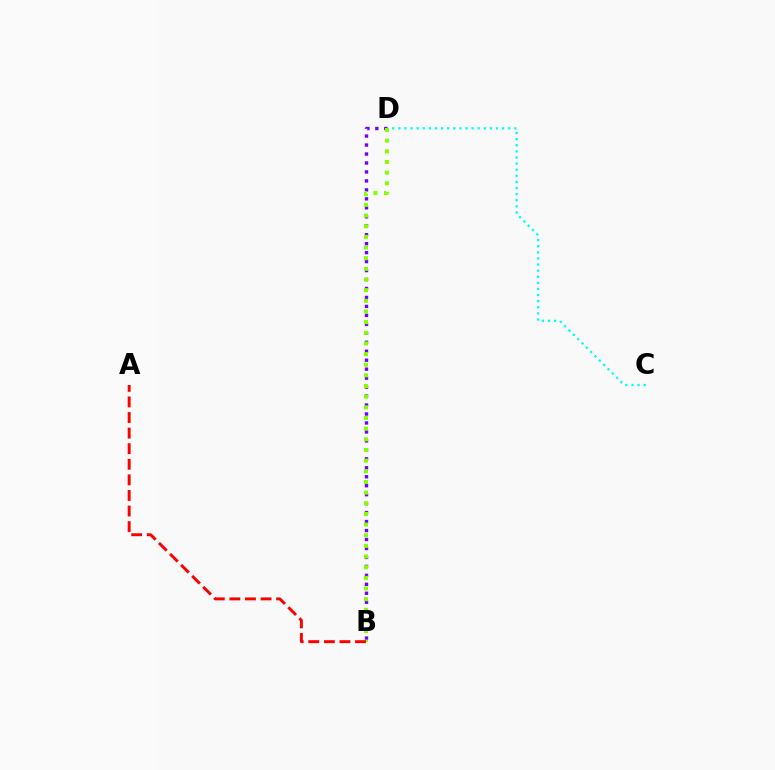{('B', 'D'): [{'color': '#7200ff', 'line_style': 'dotted', 'thickness': 2.44}, {'color': '#84ff00', 'line_style': 'dotted', 'thickness': 2.9}], ('C', 'D'): [{'color': '#00fff6', 'line_style': 'dotted', 'thickness': 1.66}], ('A', 'B'): [{'color': '#ff0000', 'line_style': 'dashed', 'thickness': 2.12}]}